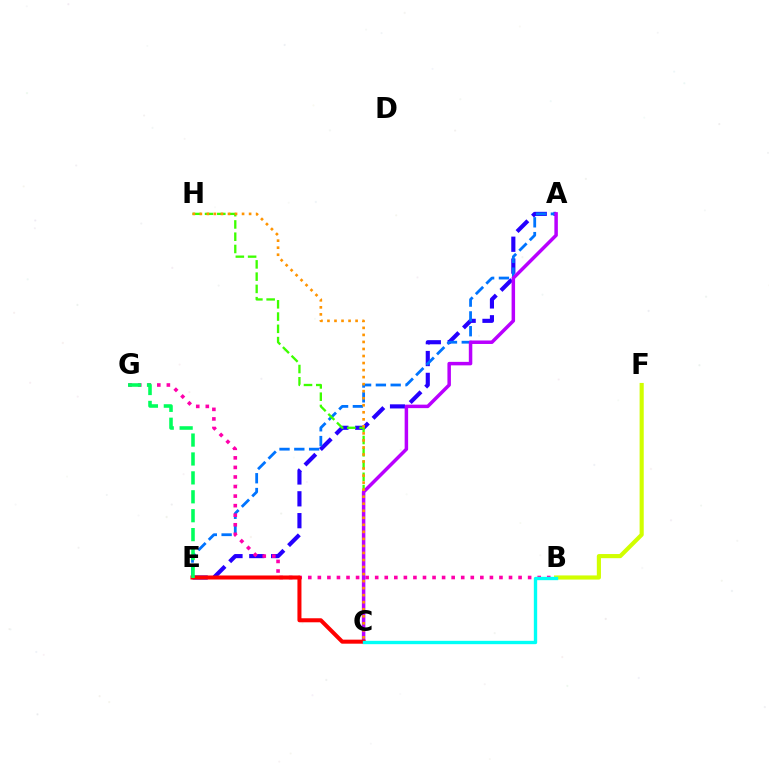{('A', 'E'): [{'color': '#2500ff', 'line_style': 'dashed', 'thickness': 2.97}, {'color': '#0074ff', 'line_style': 'dashed', 'thickness': 2.01}], ('B', 'G'): [{'color': '#ff00ac', 'line_style': 'dotted', 'thickness': 2.6}], ('C', 'H'): [{'color': '#3dff00', 'line_style': 'dashed', 'thickness': 1.67}, {'color': '#ff9400', 'line_style': 'dotted', 'thickness': 1.91}], ('A', 'C'): [{'color': '#b900ff', 'line_style': 'solid', 'thickness': 2.51}], ('B', 'F'): [{'color': '#d1ff00', 'line_style': 'solid', 'thickness': 2.98}], ('C', 'E'): [{'color': '#ff0000', 'line_style': 'solid', 'thickness': 2.9}], ('E', 'G'): [{'color': '#00ff5c', 'line_style': 'dashed', 'thickness': 2.57}], ('B', 'C'): [{'color': '#00fff6', 'line_style': 'solid', 'thickness': 2.41}]}